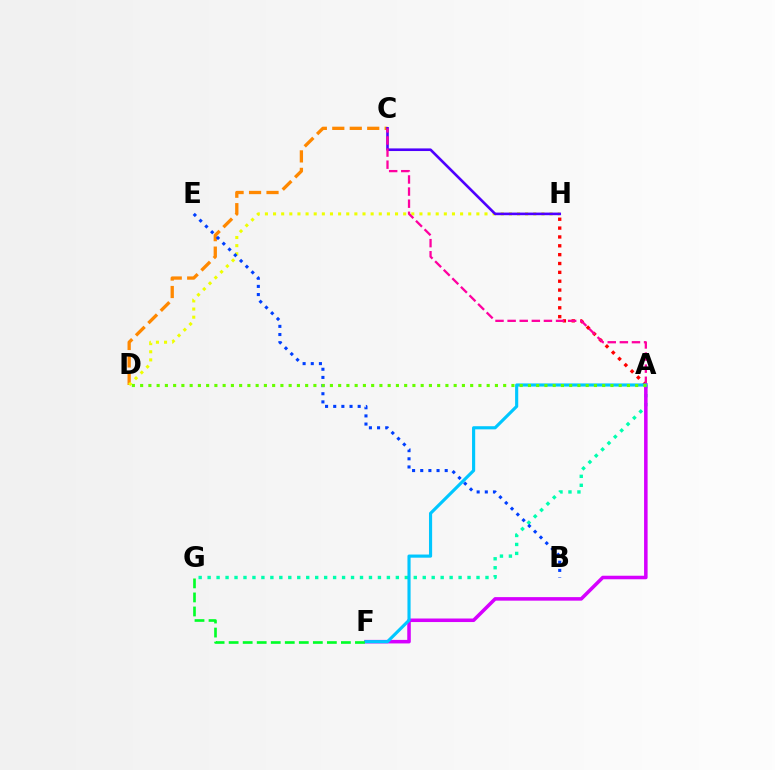{('A', 'G'): [{'color': '#00ffaf', 'line_style': 'dotted', 'thickness': 2.44}], ('C', 'D'): [{'color': '#ff8800', 'line_style': 'dashed', 'thickness': 2.37}], ('A', 'H'): [{'color': '#ff0000', 'line_style': 'dotted', 'thickness': 2.41}], ('A', 'F'): [{'color': '#d600ff', 'line_style': 'solid', 'thickness': 2.55}, {'color': '#00c7ff', 'line_style': 'solid', 'thickness': 2.26}], ('D', 'H'): [{'color': '#eeff00', 'line_style': 'dotted', 'thickness': 2.21}], ('C', 'H'): [{'color': '#4f00ff', 'line_style': 'solid', 'thickness': 1.89}], ('A', 'C'): [{'color': '#ff00a0', 'line_style': 'dashed', 'thickness': 1.64}], ('F', 'G'): [{'color': '#00ff27', 'line_style': 'dashed', 'thickness': 1.91}], ('B', 'E'): [{'color': '#003fff', 'line_style': 'dotted', 'thickness': 2.22}], ('A', 'D'): [{'color': '#66ff00', 'line_style': 'dotted', 'thickness': 2.24}]}